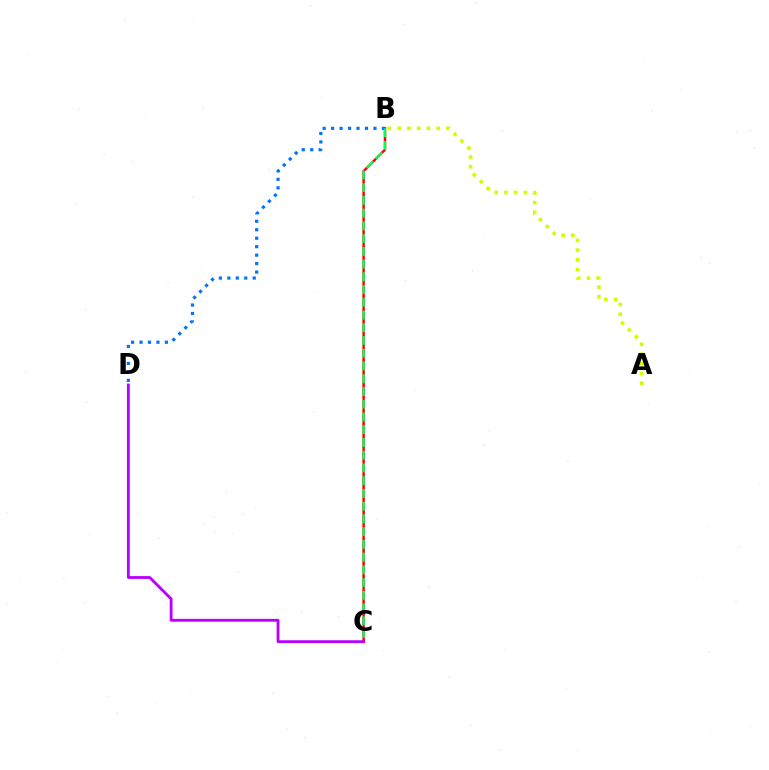{('A', 'B'): [{'color': '#d1ff00', 'line_style': 'dotted', 'thickness': 2.64}], ('B', 'C'): [{'color': '#ff0000', 'line_style': 'solid', 'thickness': 1.77}, {'color': '#00ff5c', 'line_style': 'dashed', 'thickness': 1.73}], ('B', 'D'): [{'color': '#0074ff', 'line_style': 'dotted', 'thickness': 2.3}], ('C', 'D'): [{'color': '#b900ff', 'line_style': 'solid', 'thickness': 2.03}]}